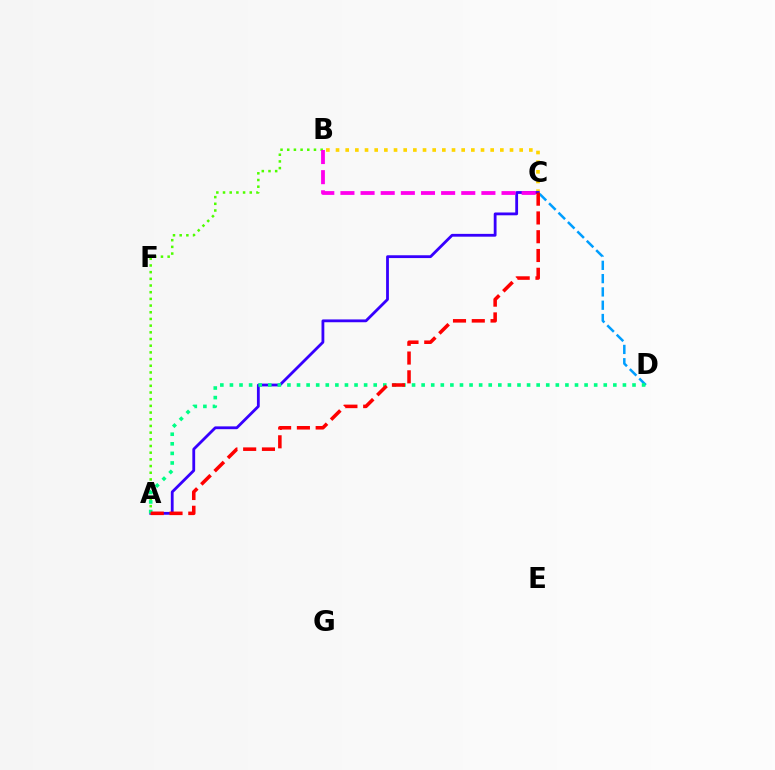{('B', 'C'): [{'color': '#ffd500', 'line_style': 'dotted', 'thickness': 2.63}, {'color': '#ff00ed', 'line_style': 'dashed', 'thickness': 2.74}], ('A', 'C'): [{'color': '#3700ff', 'line_style': 'solid', 'thickness': 2.02}, {'color': '#ff0000', 'line_style': 'dashed', 'thickness': 2.55}], ('A', 'B'): [{'color': '#4fff00', 'line_style': 'dotted', 'thickness': 1.82}], ('C', 'D'): [{'color': '#009eff', 'line_style': 'dashed', 'thickness': 1.81}], ('A', 'D'): [{'color': '#00ff86', 'line_style': 'dotted', 'thickness': 2.6}]}